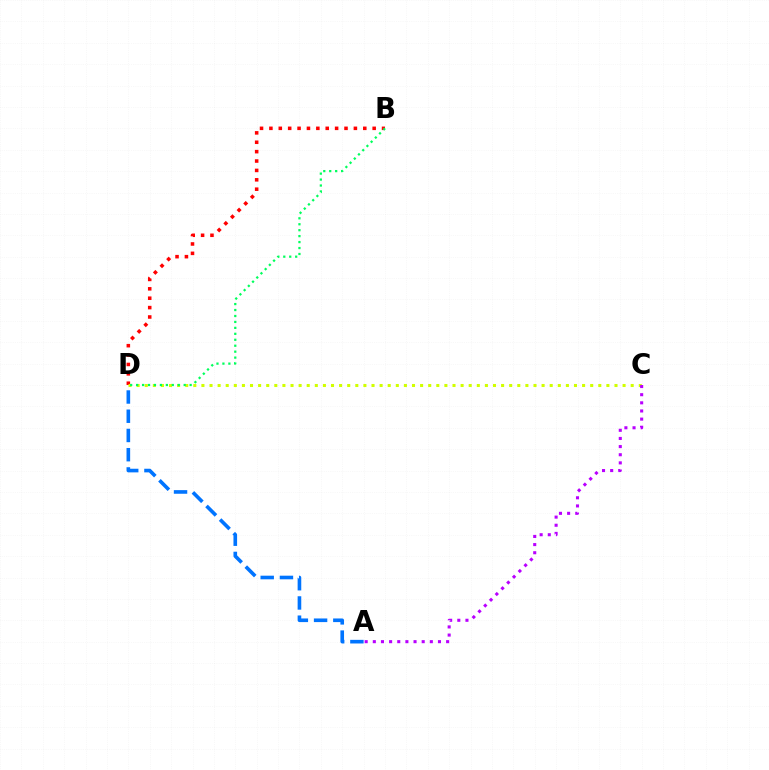{('B', 'D'): [{'color': '#ff0000', 'line_style': 'dotted', 'thickness': 2.55}, {'color': '#00ff5c', 'line_style': 'dotted', 'thickness': 1.62}], ('C', 'D'): [{'color': '#d1ff00', 'line_style': 'dotted', 'thickness': 2.2}], ('A', 'D'): [{'color': '#0074ff', 'line_style': 'dashed', 'thickness': 2.61}], ('A', 'C'): [{'color': '#b900ff', 'line_style': 'dotted', 'thickness': 2.21}]}